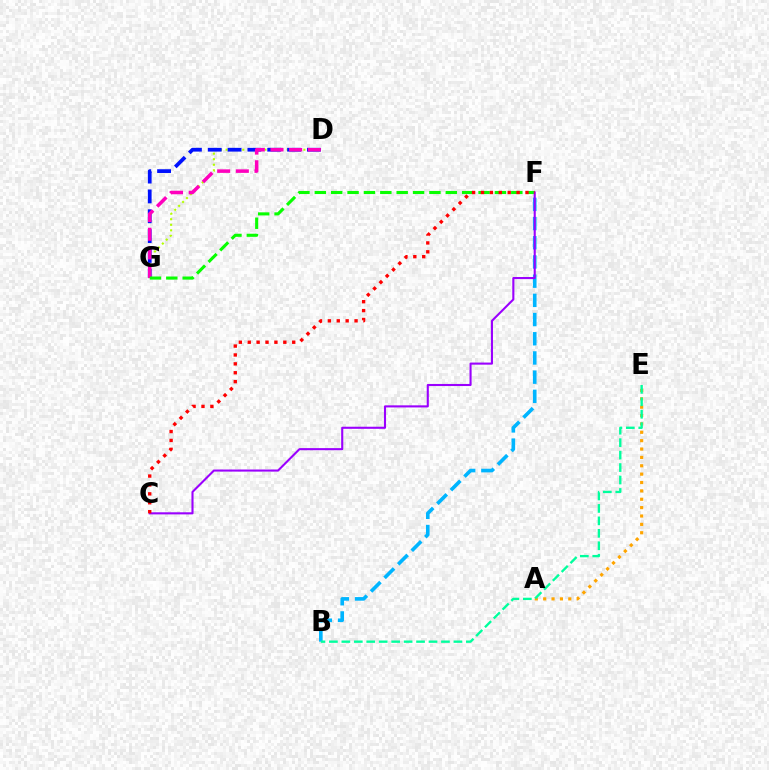{('D', 'G'): [{'color': '#b3ff00', 'line_style': 'dotted', 'thickness': 1.51}, {'color': '#0010ff', 'line_style': 'dashed', 'thickness': 2.69}, {'color': '#ff00bd', 'line_style': 'dashed', 'thickness': 2.54}], ('B', 'F'): [{'color': '#00b5ff', 'line_style': 'dashed', 'thickness': 2.61}], ('A', 'E'): [{'color': '#ffa500', 'line_style': 'dotted', 'thickness': 2.27}], ('B', 'E'): [{'color': '#00ff9d', 'line_style': 'dashed', 'thickness': 1.69}], ('F', 'G'): [{'color': '#08ff00', 'line_style': 'dashed', 'thickness': 2.22}], ('C', 'F'): [{'color': '#9b00ff', 'line_style': 'solid', 'thickness': 1.51}, {'color': '#ff0000', 'line_style': 'dotted', 'thickness': 2.42}]}